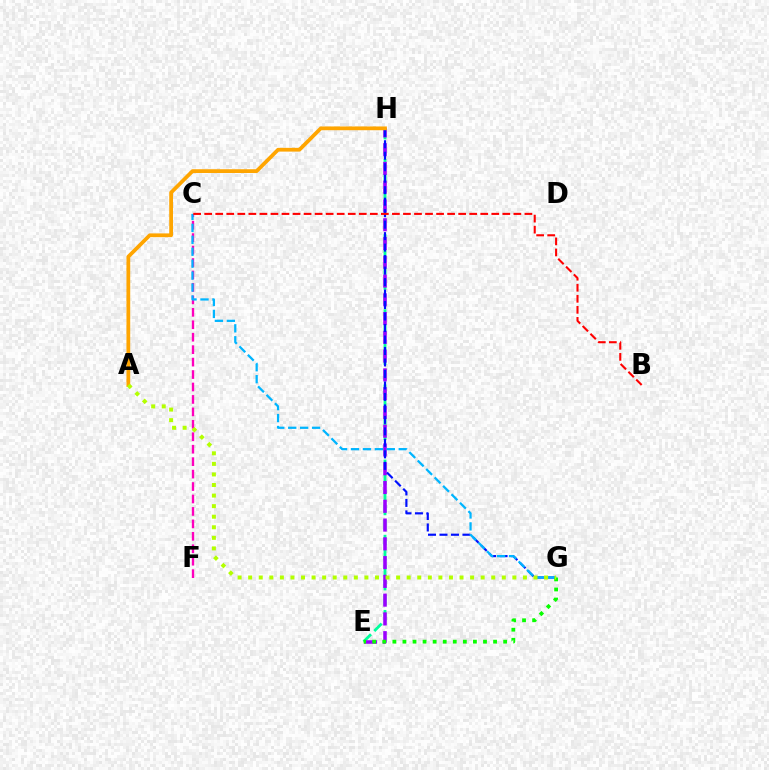{('E', 'H'): [{'color': '#00ff9d', 'line_style': 'dashed', 'thickness': 2.04}, {'color': '#9b00ff', 'line_style': 'dashed', 'thickness': 2.55}], ('C', 'F'): [{'color': '#ff00bd', 'line_style': 'dashed', 'thickness': 1.69}], ('G', 'H'): [{'color': '#0010ff', 'line_style': 'dashed', 'thickness': 1.56}], ('C', 'G'): [{'color': '#00b5ff', 'line_style': 'dashed', 'thickness': 1.62}], ('A', 'H'): [{'color': '#ffa500', 'line_style': 'solid', 'thickness': 2.71}], ('E', 'G'): [{'color': '#08ff00', 'line_style': 'dotted', 'thickness': 2.74}], ('B', 'C'): [{'color': '#ff0000', 'line_style': 'dashed', 'thickness': 1.5}], ('A', 'G'): [{'color': '#b3ff00', 'line_style': 'dotted', 'thickness': 2.87}]}